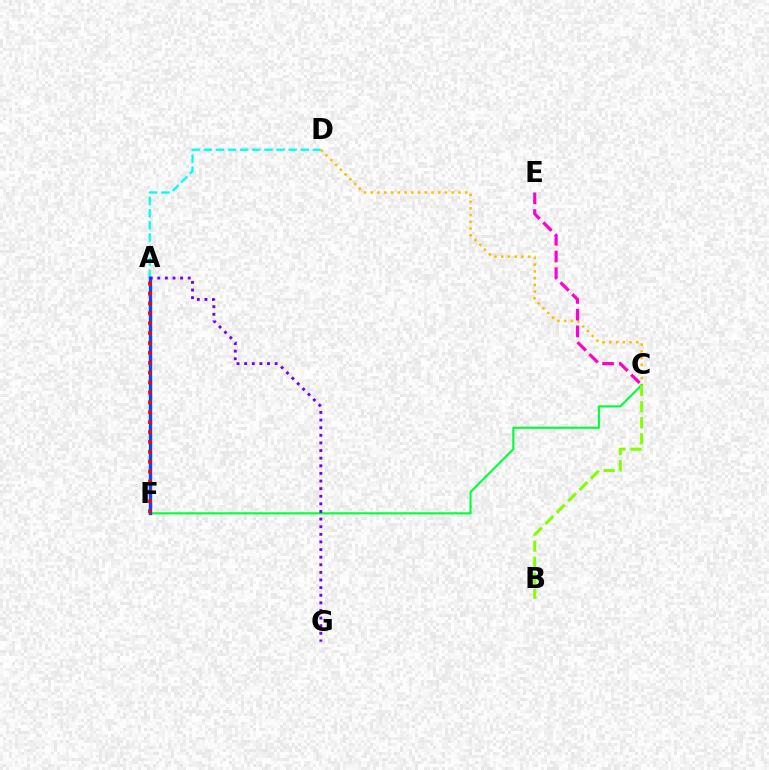{('A', 'D'): [{'color': '#00fff6', 'line_style': 'dashed', 'thickness': 1.65}], ('C', 'D'): [{'color': '#ffbd00', 'line_style': 'dotted', 'thickness': 1.83}], ('C', 'E'): [{'color': '#ff00cf', 'line_style': 'dashed', 'thickness': 2.28}], ('C', 'F'): [{'color': '#00ff39', 'line_style': 'solid', 'thickness': 1.52}], ('A', 'F'): [{'color': '#004bff', 'line_style': 'solid', 'thickness': 2.45}, {'color': '#ff0000', 'line_style': 'dotted', 'thickness': 2.69}], ('B', 'C'): [{'color': '#84ff00', 'line_style': 'dashed', 'thickness': 2.18}], ('A', 'G'): [{'color': '#7200ff', 'line_style': 'dotted', 'thickness': 2.07}]}